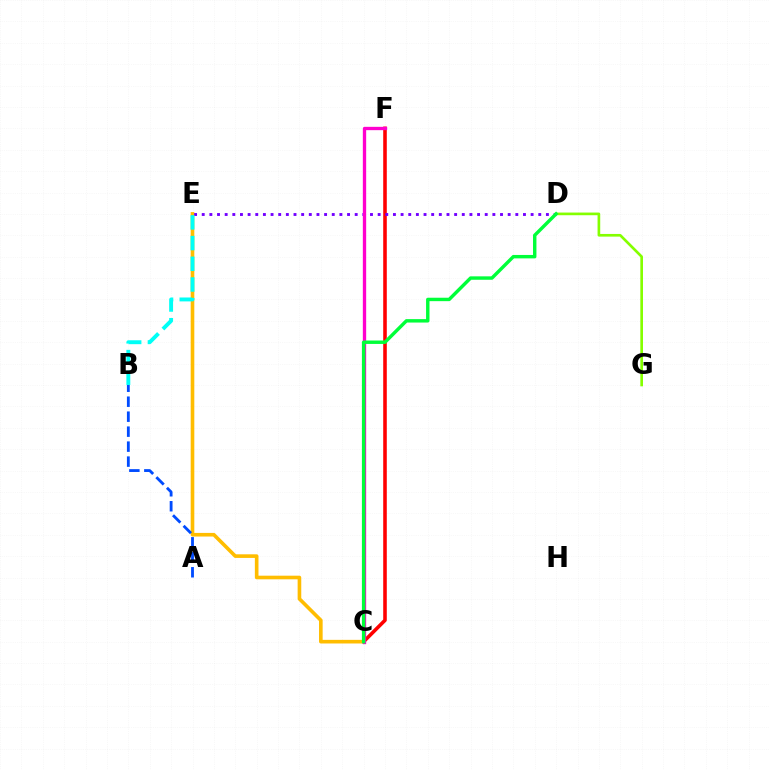{('C', 'F'): [{'color': '#ff0000', 'line_style': 'solid', 'thickness': 2.58}, {'color': '#ff00cf', 'line_style': 'solid', 'thickness': 2.4}], ('C', 'E'): [{'color': '#ffbd00', 'line_style': 'solid', 'thickness': 2.61}], ('D', 'E'): [{'color': '#7200ff', 'line_style': 'dotted', 'thickness': 2.08}], ('D', 'G'): [{'color': '#84ff00', 'line_style': 'solid', 'thickness': 1.92}], ('B', 'E'): [{'color': '#00fff6', 'line_style': 'dashed', 'thickness': 2.81}], ('A', 'B'): [{'color': '#004bff', 'line_style': 'dashed', 'thickness': 2.03}], ('C', 'D'): [{'color': '#00ff39', 'line_style': 'solid', 'thickness': 2.47}]}